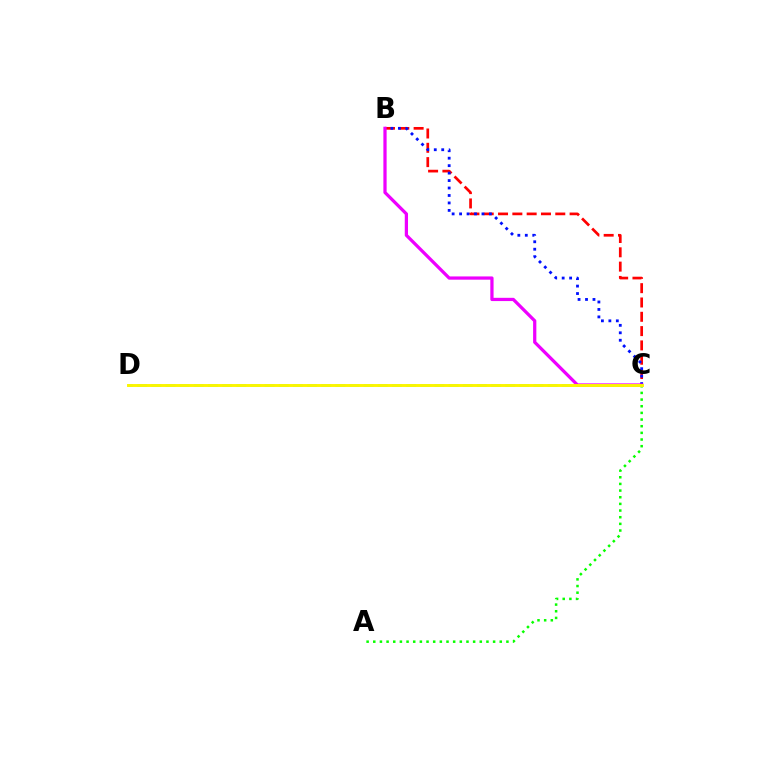{('B', 'C'): [{'color': '#ff0000', 'line_style': 'dashed', 'thickness': 1.94}, {'color': '#0010ff', 'line_style': 'dotted', 'thickness': 2.03}, {'color': '#ee00ff', 'line_style': 'solid', 'thickness': 2.34}], ('C', 'D'): [{'color': '#00fff6', 'line_style': 'dashed', 'thickness': 1.92}, {'color': '#fcf500', 'line_style': 'solid', 'thickness': 2.1}], ('A', 'C'): [{'color': '#08ff00', 'line_style': 'dotted', 'thickness': 1.81}]}